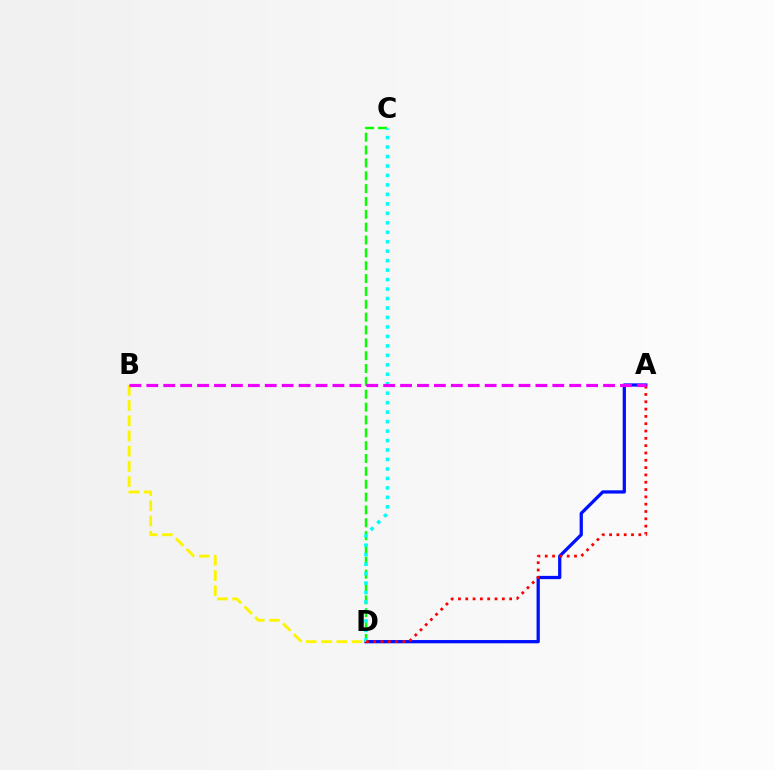{('A', 'D'): [{'color': '#0010ff', 'line_style': 'solid', 'thickness': 2.34}, {'color': '#ff0000', 'line_style': 'dotted', 'thickness': 1.99}], ('C', 'D'): [{'color': '#08ff00', 'line_style': 'dashed', 'thickness': 1.75}, {'color': '#00fff6', 'line_style': 'dotted', 'thickness': 2.57}], ('B', 'D'): [{'color': '#fcf500', 'line_style': 'dashed', 'thickness': 2.07}], ('A', 'B'): [{'color': '#ee00ff', 'line_style': 'dashed', 'thickness': 2.3}]}